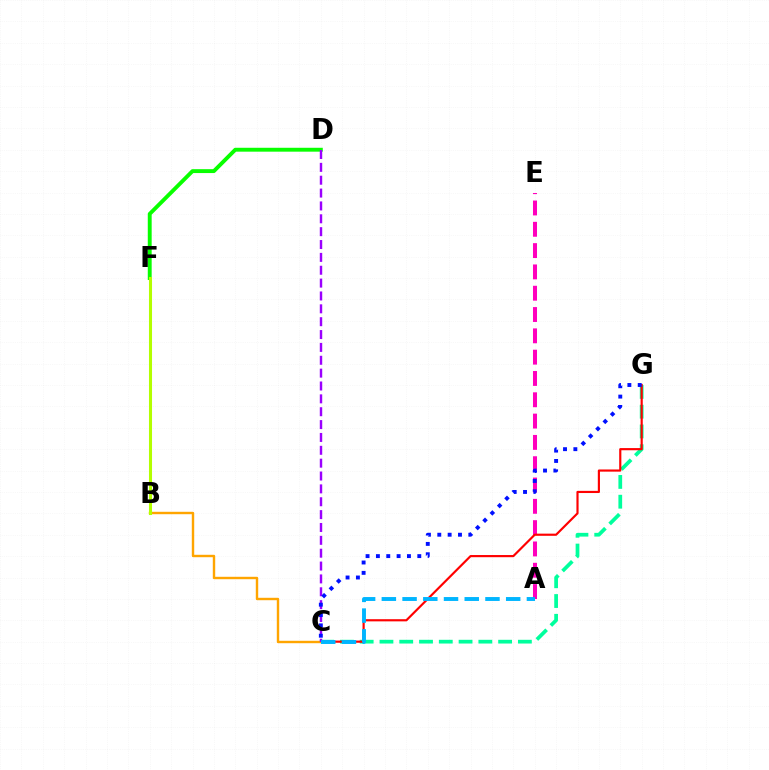{('A', 'E'): [{'color': '#ff00bd', 'line_style': 'dashed', 'thickness': 2.89}], ('C', 'G'): [{'color': '#00ff9d', 'line_style': 'dashed', 'thickness': 2.69}, {'color': '#ff0000', 'line_style': 'solid', 'thickness': 1.56}, {'color': '#0010ff', 'line_style': 'dotted', 'thickness': 2.81}], ('D', 'F'): [{'color': '#08ff00', 'line_style': 'solid', 'thickness': 2.8}], ('B', 'C'): [{'color': '#ffa500', 'line_style': 'solid', 'thickness': 1.74}], ('B', 'F'): [{'color': '#b3ff00', 'line_style': 'solid', 'thickness': 2.2}], ('C', 'D'): [{'color': '#9b00ff', 'line_style': 'dashed', 'thickness': 1.75}], ('A', 'C'): [{'color': '#00b5ff', 'line_style': 'dashed', 'thickness': 2.82}]}